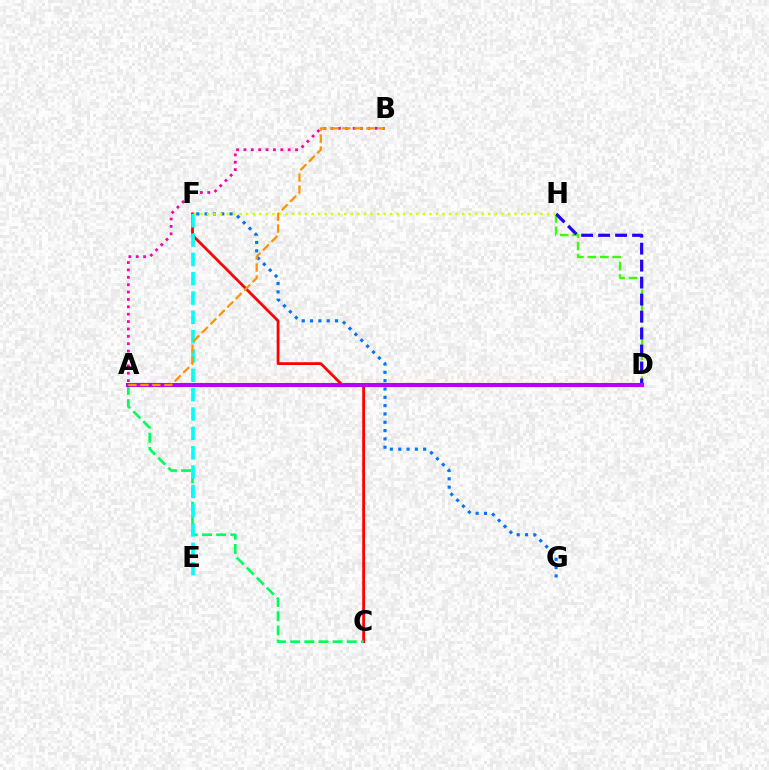{('C', 'F'): [{'color': '#ff0000', 'line_style': 'solid', 'thickness': 2.0}], ('A', 'C'): [{'color': '#00ff5c', 'line_style': 'dashed', 'thickness': 1.92}], ('A', 'B'): [{'color': '#ff00ac', 'line_style': 'dotted', 'thickness': 2.0}, {'color': '#ff9400', 'line_style': 'dashed', 'thickness': 1.63}], ('D', 'H'): [{'color': '#3dff00', 'line_style': 'dashed', 'thickness': 1.69}, {'color': '#2500ff', 'line_style': 'dashed', 'thickness': 2.31}], ('E', 'F'): [{'color': '#00fff6', 'line_style': 'dashed', 'thickness': 2.63}], ('F', 'G'): [{'color': '#0074ff', 'line_style': 'dotted', 'thickness': 2.26}], ('A', 'D'): [{'color': '#b900ff', 'line_style': 'solid', 'thickness': 2.94}], ('F', 'H'): [{'color': '#d1ff00', 'line_style': 'dotted', 'thickness': 1.78}]}